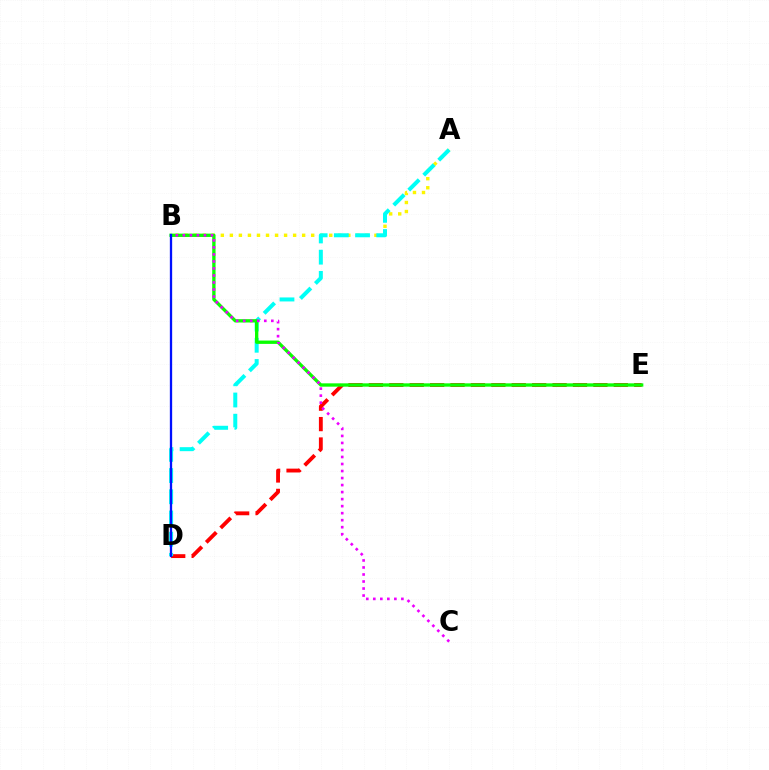{('A', 'B'): [{'color': '#fcf500', 'line_style': 'dotted', 'thickness': 2.45}], ('D', 'E'): [{'color': '#ff0000', 'line_style': 'dashed', 'thickness': 2.77}], ('A', 'D'): [{'color': '#00fff6', 'line_style': 'dashed', 'thickness': 2.88}], ('B', 'E'): [{'color': '#08ff00', 'line_style': 'solid', 'thickness': 2.4}], ('B', 'C'): [{'color': '#ee00ff', 'line_style': 'dotted', 'thickness': 1.91}], ('B', 'D'): [{'color': '#0010ff', 'line_style': 'solid', 'thickness': 1.66}]}